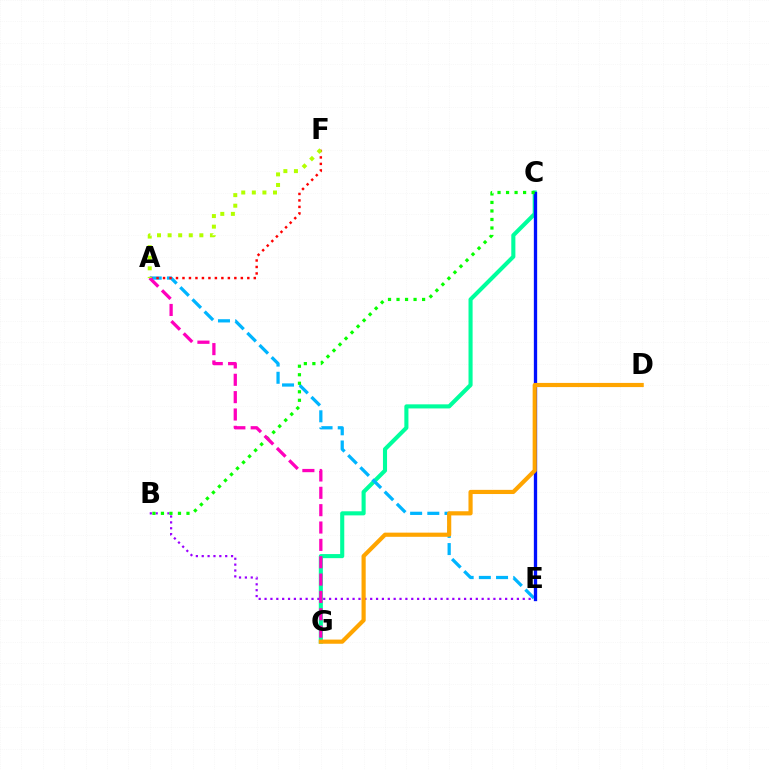{('C', 'G'): [{'color': '#00ff9d', 'line_style': 'solid', 'thickness': 2.94}], ('A', 'E'): [{'color': '#00b5ff', 'line_style': 'dashed', 'thickness': 2.34}], ('B', 'E'): [{'color': '#9b00ff', 'line_style': 'dotted', 'thickness': 1.59}], ('C', 'E'): [{'color': '#0010ff', 'line_style': 'solid', 'thickness': 2.38}], ('B', 'C'): [{'color': '#08ff00', 'line_style': 'dotted', 'thickness': 2.31}], ('A', 'F'): [{'color': '#ff0000', 'line_style': 'dotted', 'thickness': 1.76}, {'color': '#b3ff00', 'line_style': 'dotted', 'thickness': 2.88}], ('A', 'G'): [{'color': '#ff00bd', 'line_style': 'dashed', 'thickness': 2.36}], ('D', 'G'): [{'color': '#ffa500', 'line_style': 'solid', 'thickness': 3.0}]}